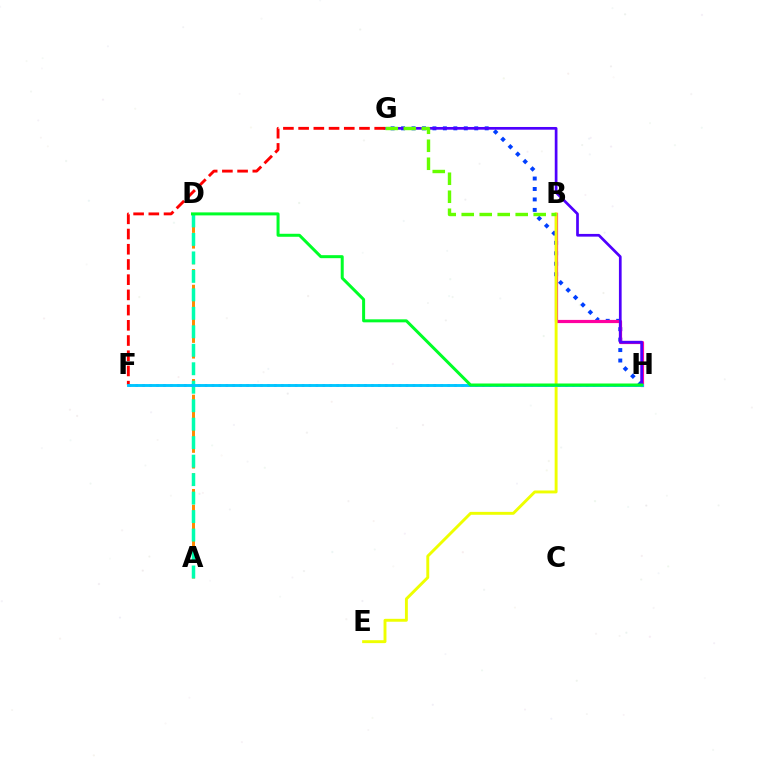{('F', 'H'): [{'color': '#d600ff', 'line_style': 'dotted', 'thickness': 1.88}, {'color': '#00c7ff', 'line_style': 'solid', 'thickness': 2.08}], ('A', 'D'): [{'color': '#ff8800', 'line_style': 'dashed', 'thickness': 2.13}, {'color': '#00ffaf', 'line_style': 'dashed', 'thickness': 2.51}], ('G', 'H'): [{'color': '#003fff', 'line_style': 'dotted', 'thickness': 2.84}, {'color': '#4f00ff', 'line_style': 'solid', 'thickness': 1.95}], ('B', 'H'): [{'color': '#ff00a0', 'line_style': 'solid', 'thickness': 2.29}], ('B', 'E'): [{'color': '#eeff00', 'line_style': 'solid', 'thickness': 2.1}], ('F', 'G'): [{'color': '#ff0000', 'line_style': 'dashed', 'thickness': 2.07}], ('D', 'H'): [{'color': '#00ff27', 'line_style': 'solid', 'thickness': 2.16}], ('B', 'G'): [{'color': '#66ff00', 'line_style': 'dashed', 'thickness': 2.44}]}